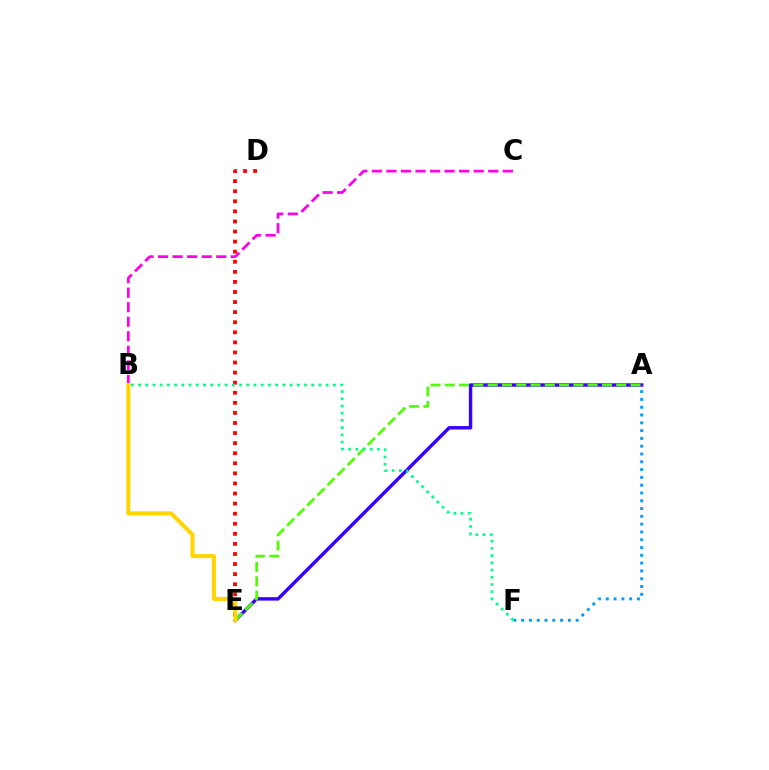{('A', 'E'): [{'color': '#3700ff', 'line_style': 'solid', 'thickness': 2.47}, {'color': '#4fff00', 'line_style': 'dashed', 'thickness': 1.94}], ('B', 'C'): [{'color': '#ff00ed', 'line_style': 'dashed', 'thickness': 1.98}], ('D', 'E'): [{'color': '#ff0000', 'line_style': 'dotted', 'thickness': 2.74}], ('A', 'F'): [{'color': '#009eff', 'line_style': 'dotted', 'thickness': 2.12}], ('B', 'F'): [{'color': '#00ff86', 'line_style': 'dotted', 'thickness': 1.96}], ('B', 'E'): [{'color': '#ffd500', 'line_style': 'solid', 'thickness': 2.92}]}